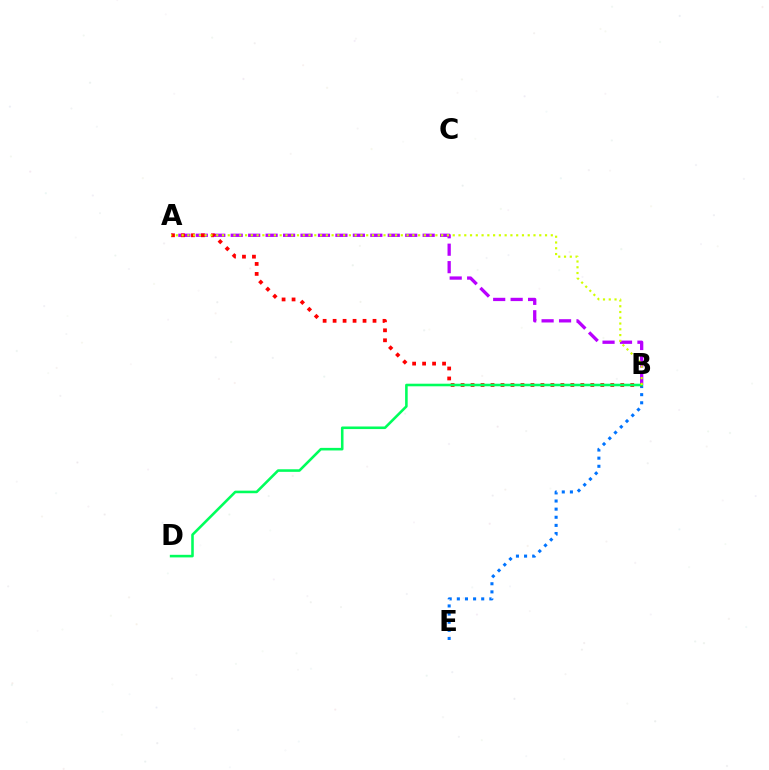{('A', 'B'): [{'color': '#b900ff', 'line_style': 'dashed', 'thickness': 2.37}, {'color': '#ff0000', 'line_style': 'dotted', 'thickness': 2.71}, {'color': '#d1ff00', 'line_style': 'dotted', 'thickness': 1.57}], ('B', 'E'): [{'color': '#0074ff', 'line_style': 'dotted', 'thickness': 2.21}], ('B', 'D'): [{'color': '#00ff5c', 'line_style': 'solid', 'thickness': 1.86}]}